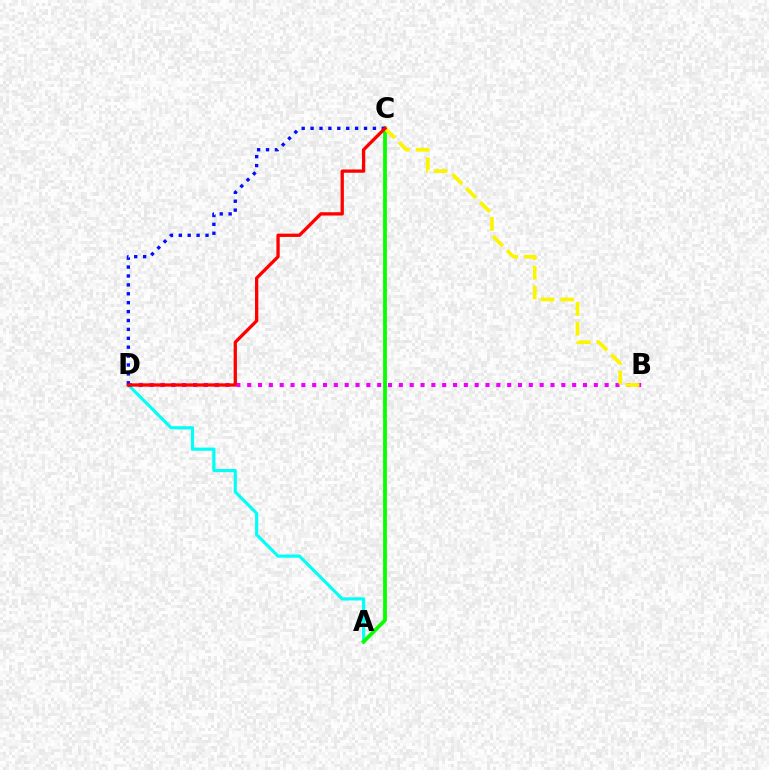{('A', 'D'): [{'color': '#00fff6', 'line_style': 'solid', 'thickness': 2.28}], ('B', 'D'): [{'color': '#ee00ff', 'line_style': 'dotted', 'thickness': 2.94}], ('A', 'C'): [{'color': '#08ff00', 'line_style': 'solid', 'thickness': 2.73}], ('C', 'D'): [{'color': '#0010ff', 'line_style': 'dotted', 'thickness': 2.42}, {'color': '#ff0000', 'line_style': 'solid', 'thickness': 2.38}], ('B', 'C'): [{'color': '#fcf500', 'line_style': 'dashed', 'thickness': 2.68}]}